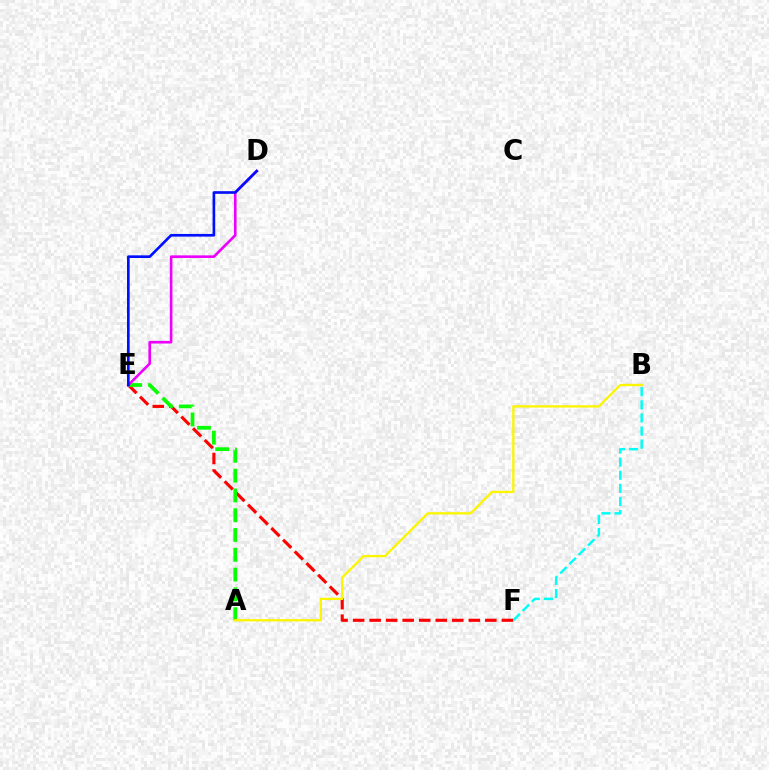{('B', 'F'): [{'color': '#00fff6', 'line_style': 'dashed', 'thickness': 1.78}], ('E', 'F'): [{'color': '#ff0000', 'line_style': 'dashed', 'thickness': 2.25}], ('A', 'E'): [{'color': '#08ff00', 'line_style': 'dashed', 'thickness': 2.69}], ('D', 'E'): [{'color': '#ee00ff', 'line_style': 'solid', 'thickness': 1.89}, {'color': '#0010ff', 'line_style': 'solid', 'thickness': 1.91}], ('A', 'B'): [{'color': '#fcf500', 'line_style': 'solid', 'thickness': 1.66}]}